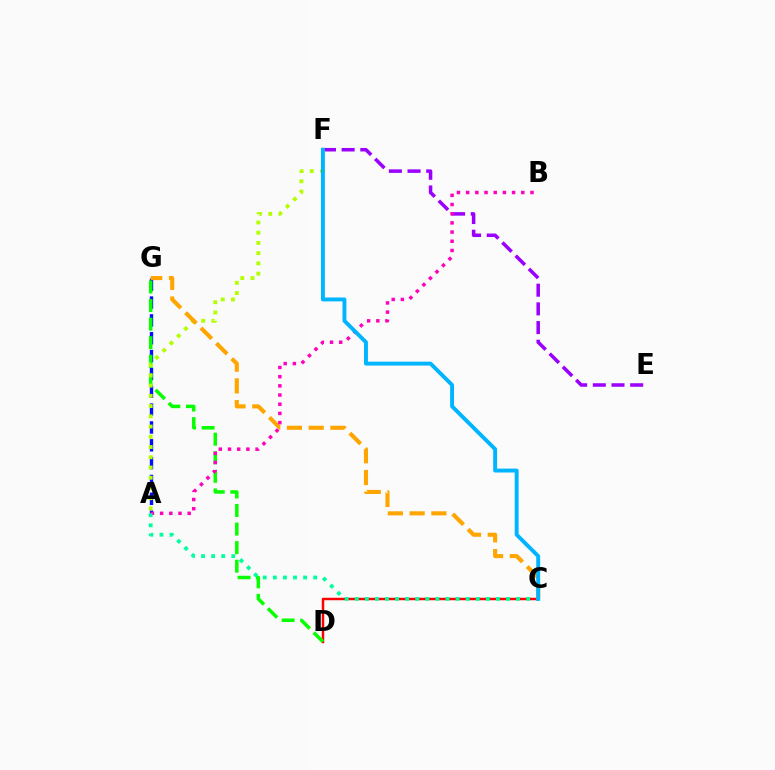{('A', 'G'): [{'color': '#0010ff', 'line_style': 'dashed', 'thickness': 2.42}], ('C', 'D'): [{'color': '#ff0000', 'line_style': 'solid', 'thickness': 1.79}], ('E', 'F'): [{'color': '#9b00ff', 'line_style': 'dashed', 'thickness': 2.54}], ('D', 'G'): [{'color': '#08ff00', 'line_style': 'dashed', 'thickness': 2.52}], ('A', 'F'): [{'color': '#b3ff00', 'line_style': 'dotted', 'thickness': 2.78}], ('C', 'G'): [{'color': '#ffa500', 'line_style': 'dashed', 'thickness': 2.95}], ('A', 'B'): [{'color': '#ff00bd', 'line_style': 'dotted', 'thickness': 2.5}], ('A', 'C'): [{'color': '#00ff9d', 'line_style': 'dotted', 'thickness': 2.74}], ('C', 'F'): [{'color': '#00b5ff', 'line_style': 'solid', 'thickness': 2.81}]}